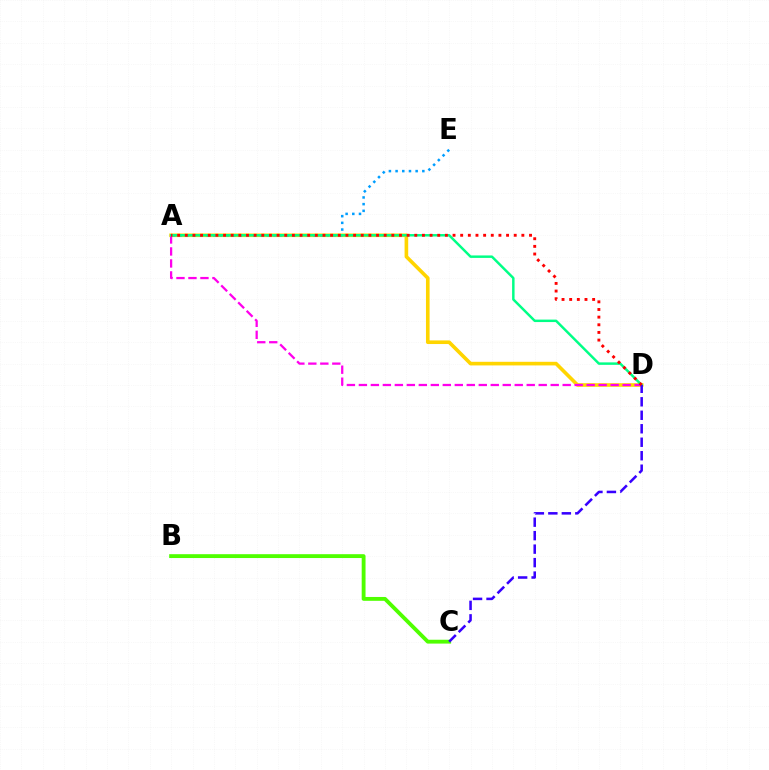{('A', 'D'): [{'color': '#ffd500', 'line_style': 'solid', 'thickness': 2.61}, {'color': '#ff00ed', 'line_style': 'dashed', 'thickness': 1.63}, {'color': '#00ff86', 'line_style': 'solid', 'thickness': 1.78}, {'color': '#ff0000', 'line_style': 'dotted', 'thickness': 2.08}], ('A', 'E'): [{'color': '#009eff', 'line_style': 'dotted', 'thickness': 1.82}], ('B', 'C'): [{'color': '#4fff00', 'line_style': 'solid', 'thickness': 2.77}], ('C', 'D'): [{'color': '#3700ff', 'line_style': 'dashed', 'thickness': 1.83}]}